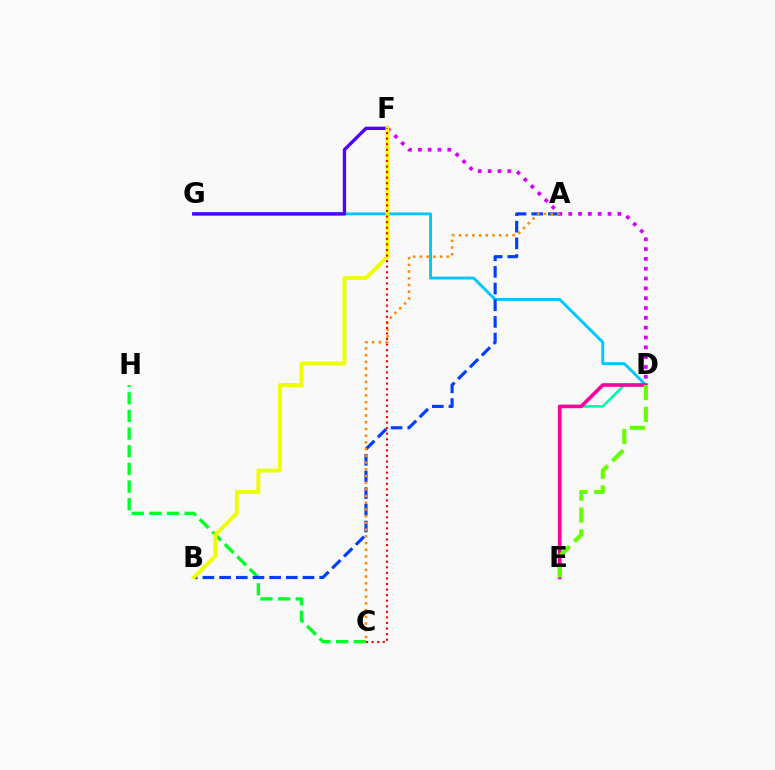{('D', 'F'): [{'color': '#d600ff', 'line_style': 'dotted', 'thickness': 2.67}], ('D', 'G'): [{'color': '#00c7ff', 'line_style': 'solid', 'thickness': 2.09}], ('D', 'E'): [{'color': '#00ffaf', 'line_style': 'solid', 'thickness': 1.92}, {'color': '#ff00a0', 'line_style': 'solid', 'thickness': 2.61}, {'color': '#66ff00', 'line_style': 'dashed', 'thickness': 2.96}], ('C', 'H'): [{'color': '#00ff27', 'line_style': 'dashed', 'thickness': 2.4}], ('F', 'G'): [{'color': '#4f00ff', 'line_style': 'solid', 'thickness': 2.4}], ('A', 'B'): [{'color': '#003fff', 'line_style': 'dashed', 'thickness': 2.27}], ('B', 'F'): [{'color': '#eeff00', 'line_style': 'solid', 'thickness': 2.79}], ('A', 'C'): [{'color': '#ff8800', 'line_style': 'dotted', 'thickness': 1.82}], ('C', 'F'): [{'color': '#ff0000', 'line_style': 'dotted', 'thickness': 1.51}]}